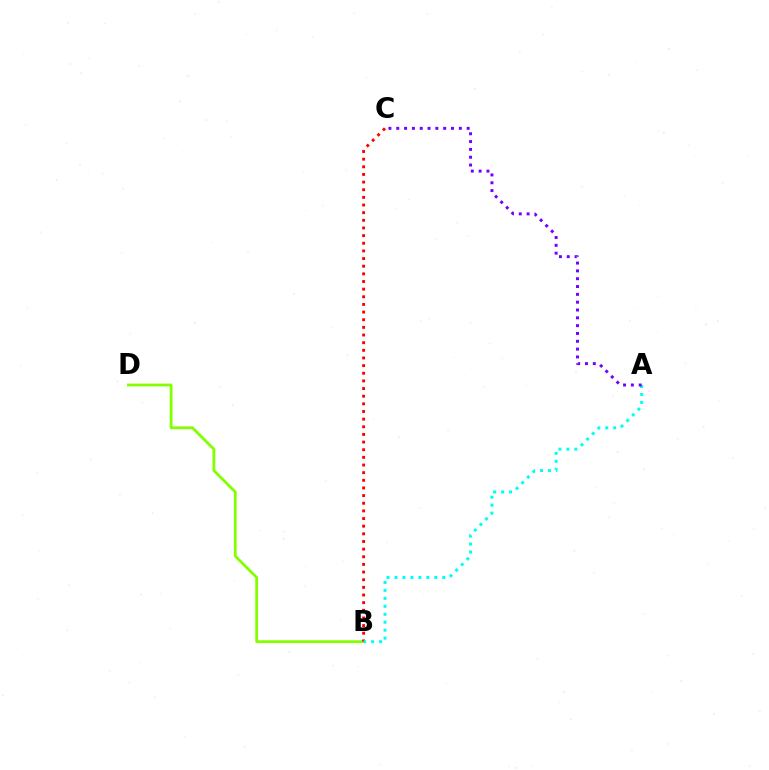{('B', 'D'): [{'color': '#84ff00', 'line_style': 'solid', 'thickness': 2.03}], ('B', 'C'): [{'color': '#ff0000', 'line_style': 'dotted', 'thickness': 2.08}], ('A', 'B'): [{'color': '#00fff6', 'line_style': 'dotted', 'thickness': 2.16}], ('A', 'C'): [{'color': '#7200ff', 'line_style': 'dotted', 'thickness': 2.13}]}